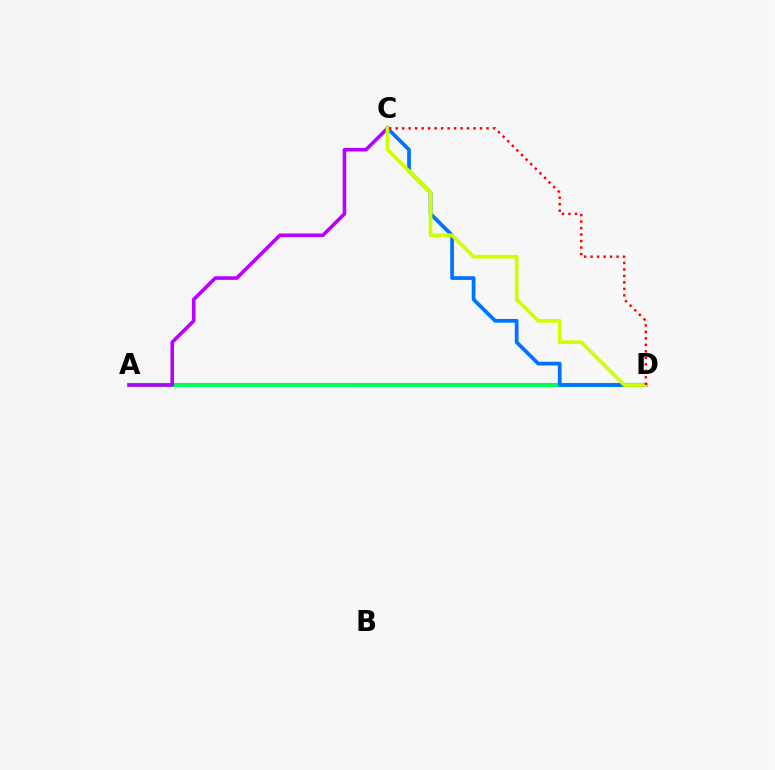{('A', 'D'): [{'color': '#00ff5c', 'line_style': 'solid', 'thickness': 2.98}], ('C', 'D'): [{'color': '#0074ff', 'line_style': 'solid', 'thickness': 2.7}, {'color': '#d1ff00', 'line_style': 'solid', 'thickness': 2.68}, {'color': '#ff0000', 'line_style': 'dotted', 'thickness': 1.76}], ('A', 'C'): [{'color': '#b900ff', 'line_style': 'solid', 'thickness': 2.58}]}